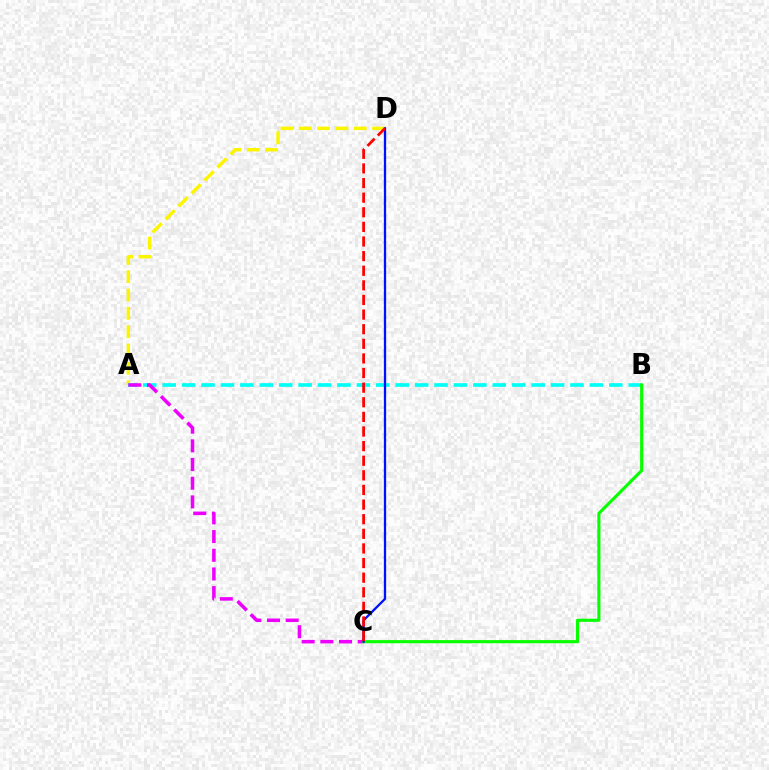{('A', 'D'): [{'color': '#fcf500', 'line_style': 'dashed', 'thickness': 2.49}], ('A', 'B'): [{'color': '#00fff6', 'line_style': 'dashed', 'thickness': 2.64}], ('A', 'C'): [{'color': '#ee00ff', 'line_style': 'dashed', 'thickness': 2.54}], ('B', 'C'): [{'color': '#08ff00', 'line_style': 'solid', 'thickness': 2.25}], ('C', 'D'): [{'color': '#0010ff', 'line_style': 'solid', 'thickness': 1.64}, {'color': '#ff0000', 'line_style': 'dashed', 'thickness': 1.99}]}